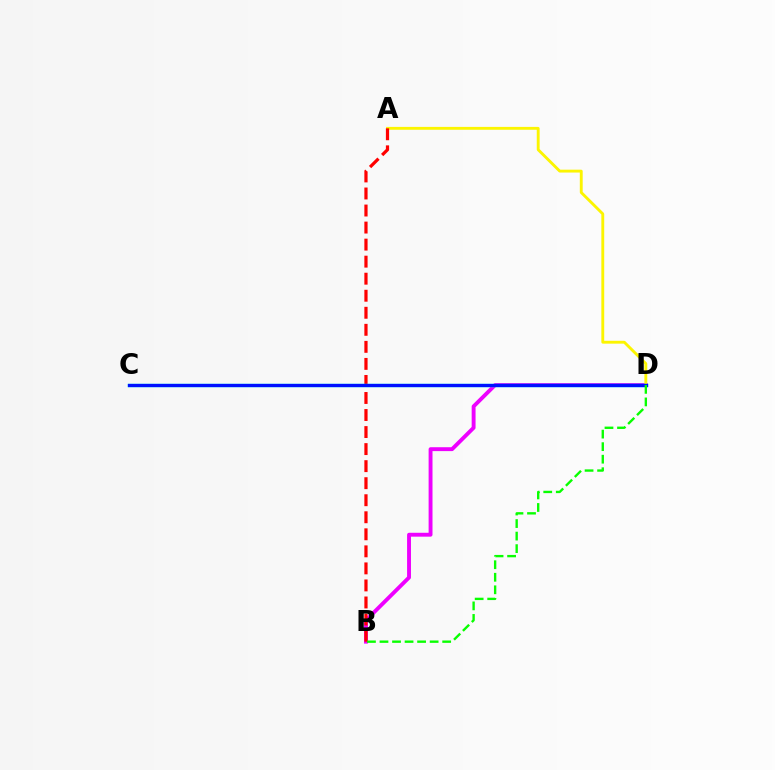{('B', 'D'): [{'color': '#ee00ff', 'line_style': 'solid', 'thickness': 2.8}, {'color': '#08ff00', 'line_style': 'dashed', 'thickness': 1.7}], ('A', 'D'): [{'color': '#fcf500', 'line_style': 'solid', 'thickness': 2.07}], ('A', 'B'): [{'color': '#ff0000', 'line_style': 'dashed', 'thickness': 2.31}], ('C', 'D'): [{'color': '#00fff6', 'line_style': 'solid', 'thickness': 2.44}, {'color': '#0010ff', 'line_style': 'solid', 'thickness': 2.36}]}